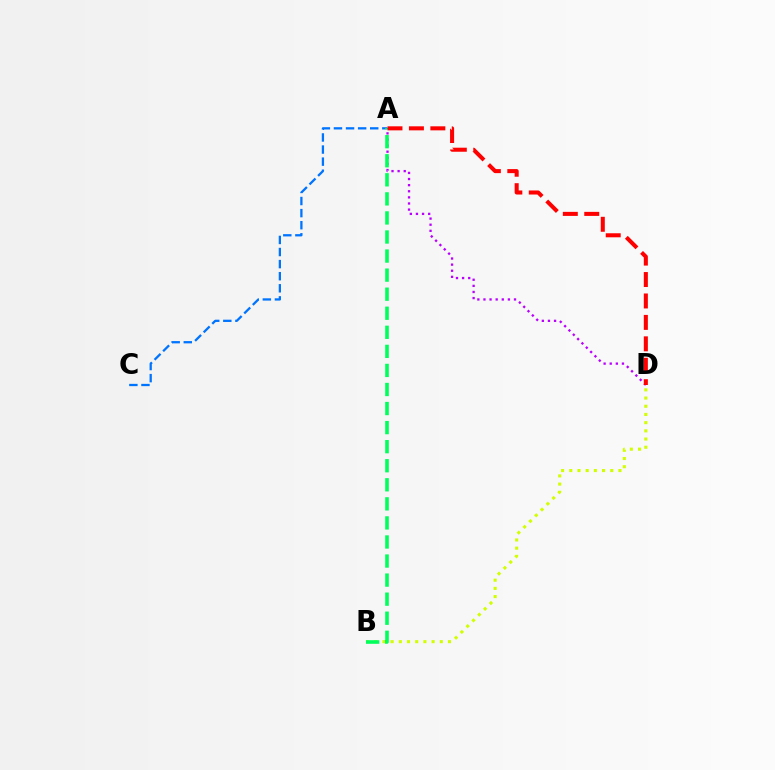{('A', 'D'): [{'color': '#b900ff', 'line_style': 'dotted', 'thickness': 1.66}, {'color': '#ff0000', 'line_style': 'dashed', 'thickness': 2.91}], ('A', 'C'): [{'color': '#0074ff', 'line_style': 'dashed', 'thickness': 1.64}], ('B', 'D'): [{'color': '#d1ff00', 'line_style': 'dotted', 'thickness': 2.23}], ('A', 'B'): [{'color': '#00ff5c', 'line_style': 'dashed', 'thickness': 2.59}]}